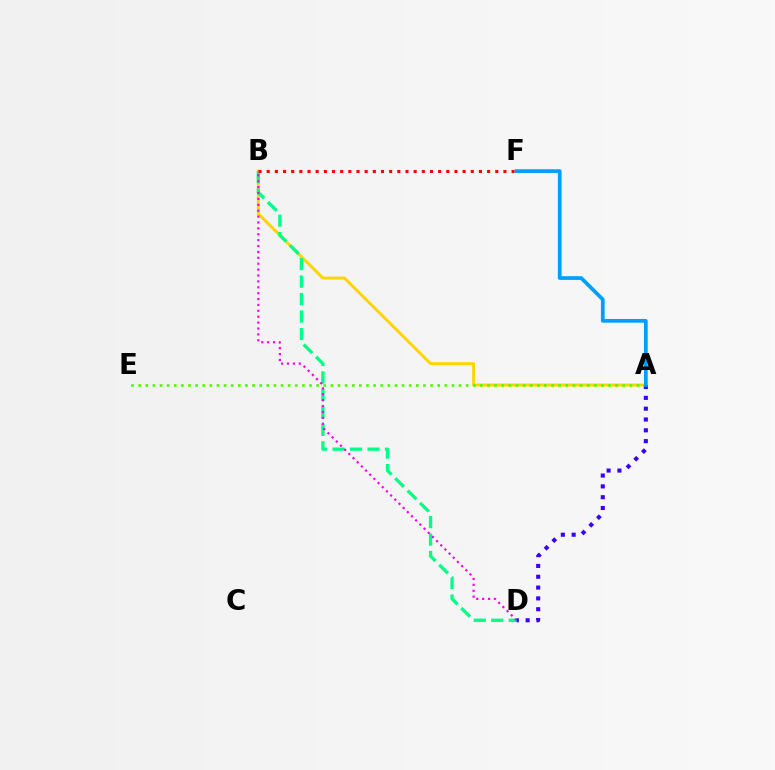{('A', 'B'): [{'color': '#ffd500', 'line_style': 'solid', 'thickness': 2.12}], ('B', 'D'): [{'color': '#00ff86', 'line_style': 'dashed', 'thickness': 2.37}, {'color': '#ff00ed', 'line_style': 'dotted', 'thickness': 1.6}], ('A', 'E'): [{'color': '#4fff00', 'line_style': 'dotted', 'thickness': 1.93}], ('A', 'D'): [{'color': '#3700ff', 'line_style': 'dotted', 'thickness': 2.94}], ('B', 'F'): [{'color': '#ff0000', 'line_style': 'dotted', 'thickness': 2.22}], ('A', 'F'): [{'color': '#009eff', 'line_style': 'solid', 'thickness': 2.67}]}